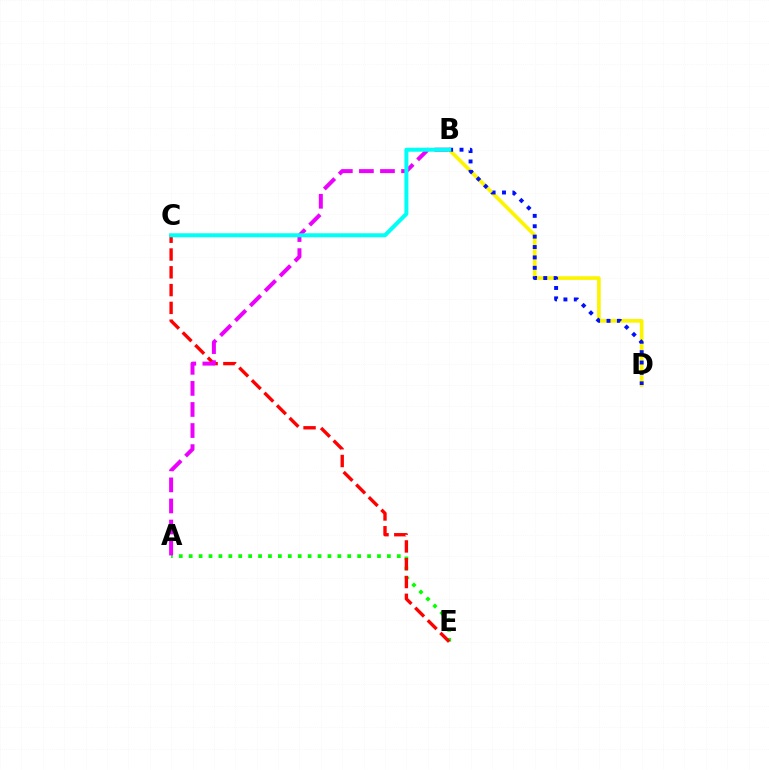{('A', 'E'): [{'color': '#08ff00', 'line_style': 'dotted', 'thickness': 2.69}], ('C', 'E'): [{'color': '#ff0000', 'line_style': 'dashed', 'thickness': 2.42}], ('A', 'B'): [{'color': '#ee00ff', 'line_style': 'dashed', 'thickness': 2.86}], ('B', 'D'): [{'color': '#fcf500', 'line_style': 'solid', 'thickness': 2.63}, {'color': '#0010ff', 'line_style': 'dotted', 'thickness': 2.82}], ('B', 'C'): [{'color': '#00fff6', 'line_style': 'solid', 'thickness': 2.89}]}